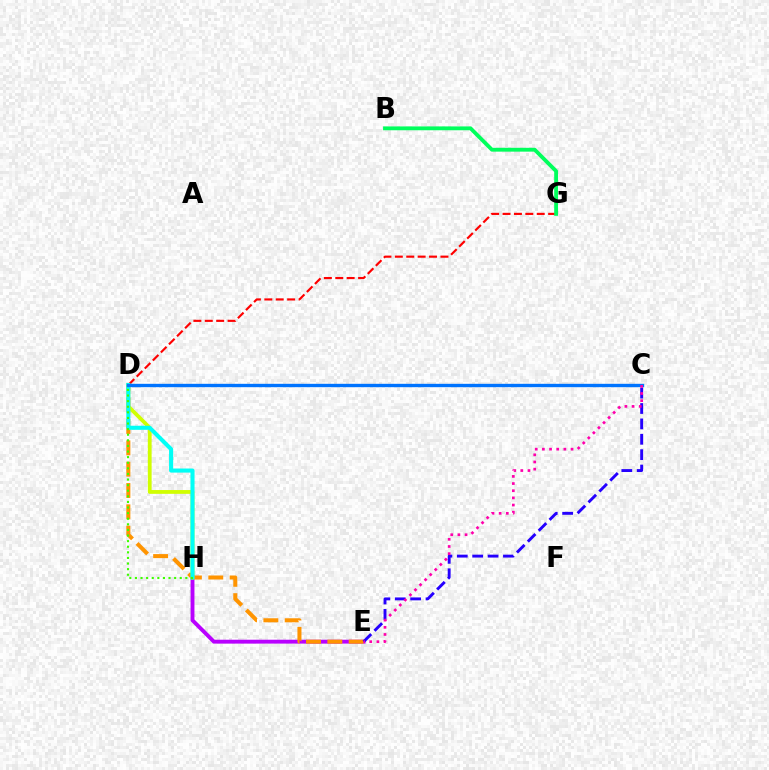{('E', 'H'): [{'color': '#b900ff', 'line_style': 'solid', 'thickness': 2.8}], ('D', 'G'): [{'color': '#ff0000', 'line_style': 'dashed', 'thickness': 1.55}], ('D', 'E'): [{'color': '#ff9400', 'line_style': 'dashed', 'thickness': 2.9}], ('C', 'E'): [{'color': '#2500ff', 'line_style': 'dashed', 'thickness': 2.09}, {'color': '#ff00ac', 'line_style': 'dotted', 'thickness': 1.95}], ('D', 'H'): [{'color': '#d1ff00', 'line_style': 'solid', 'thickness': 2.73}, {'color': '#00fff6', 'line_style': 'solid', 'thickness': 2.93}, {'color': '#3dff00', 'line_style': 'dotted', 'thickness': 1.52}], ('B', 'G'): [{'color': '#00ff5c', 'line_style': 'solid', 'thickness': 2.77}], ('C', 'D'): [{'color': '#0074ff', 'line_style': 'solid', 'thickness': 2.43}]}